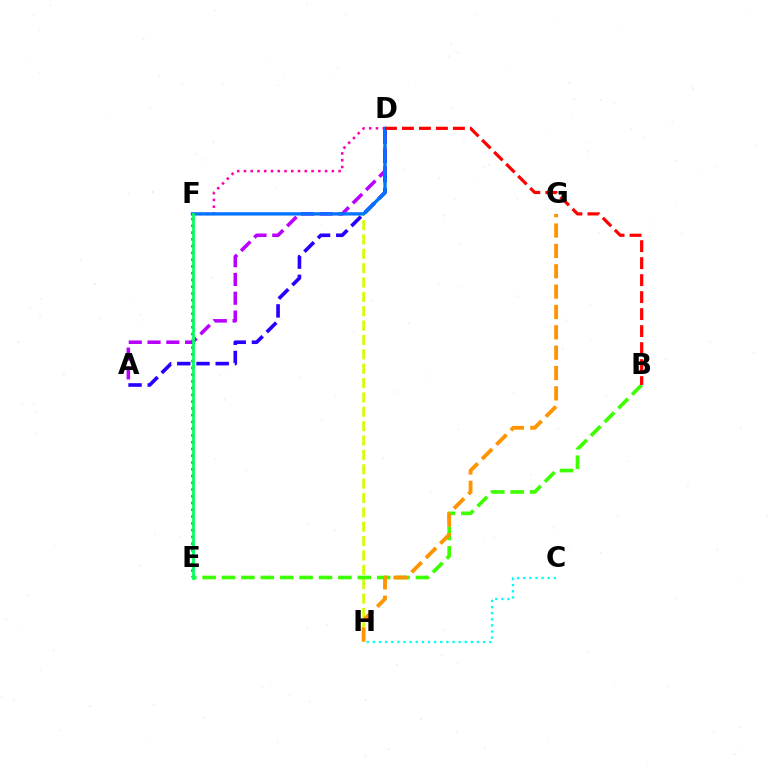{('D', 'H'): [{'color': '#d1ff00', 'line_style': 'dashed', 'thickness': 1.95}], ('D', 'E'): [{'color': '#ff00ac', 'line_style': 'dotted', 'thickness': 1.84}], ('A', 'D'): [{'color': '#2500ff', 'line_style': 'dashed', 'thickness': 2.61}, {'color': '#b900ff', 'line_style': 'dashed', 'thickness': 2.55}], ('B', 'E'): [{'color': '#3dff00', 'line_style': 'dashed', 'thickness': 2.64}], ('D', 'F'): [{'color': '#0074ff', 'line_style': 'solid', 'thickness': 2.4}], ('G', 'H'): [{'color': '#ff9400', 'line_style': 'dashed', 'thickness': 2.76}], ('E', 'F'): [{'color': '#00ff5c', 'line_style': 'solid', 'thickness': 1.99}], ('B', 'D'): [{'color': '#ff0000', 'line_style': 'dashed', 'thickness': 2.31}], ('C', 'H'): [{'color': '#00fff6', 'line_style': 'dotted', 'thickness': 1.66}]}